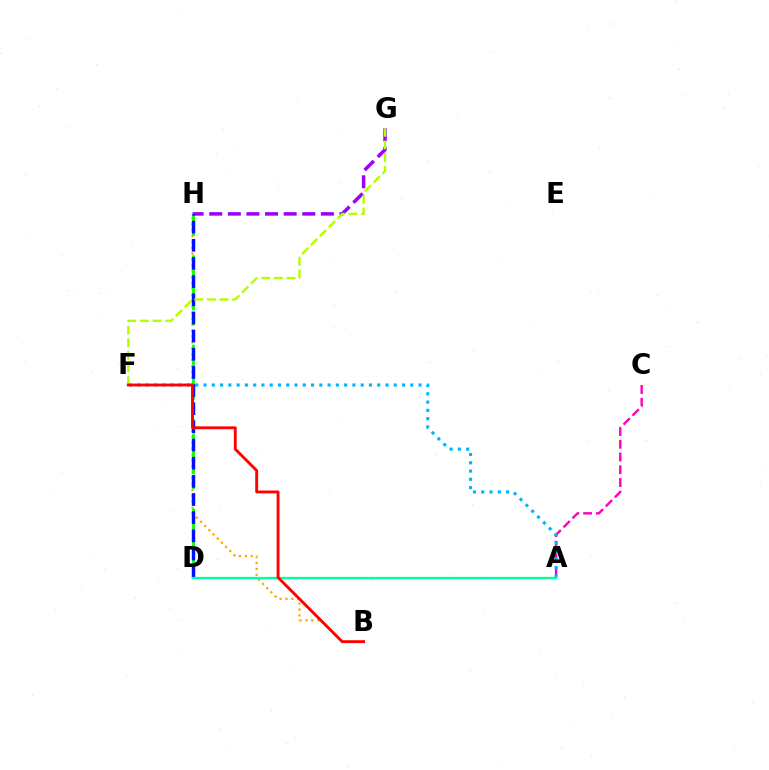{('A', 'C'): [{'color': '#ff00bd', 'line_style': 'dashed', 'thickness': 1.73}], ('B', 'H'): [{'color': '#ffa500', 'line_style': 'dotted', 'thickness': 1.6}], ('A', 'F'): [{'color': '#00b5ff', 'line_style': 'dotted', 'thickness': 2.25}], ('D', 'H'): [{'color': '#08ff00', 'line_style': 'dashed', 'thickness': 2.02}, {'color': '#0010ff', 'line_style': 'dashed', 'thickness': 2.47}], ('G', 'H'): [{'color': '#9b00ff', 'line_style': 'dashed', 'thickness': 2.53}], ('A', 'D'): [{'color': '#00ff9d', 'line_style': 'solid', 'thickness': 1.66}], ('F', 'G'): [{'color': '#b3ff00', 'line_style': 'dashed', 'thickness': 1.72}], ('B', 'F'): [{'color': '#ff0000', 'line_style': 'solid', 'thickness': 2.06}]}